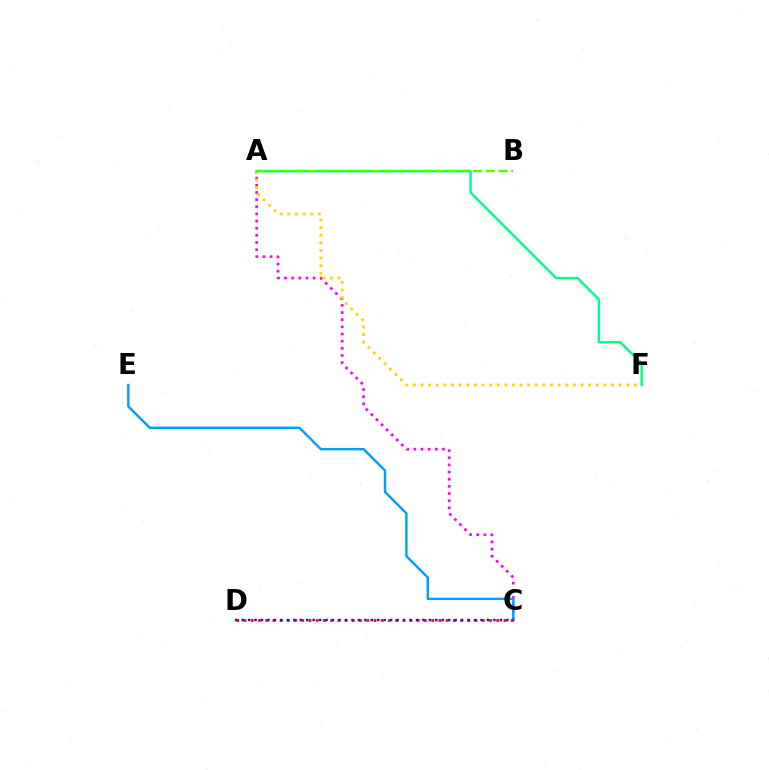{('A', 'C'): [{'color': '#ff00ed', 'line_style': 'dotted', 'thickness': 1.94}], ('C', 'E'): [{'color': '#009eff', 'line_style': 'solid', 'thickness': 1.74}], ('A', 'F'): [{'color': '#ffd500', 'line_style': 'dotted', 'thickness': 2.07}, {'color': '#00ff86', 'line_style': 'solid', 'thickness': 1.76}], ('A', 'B'): [{'color': '#4fff00', 'line_style': 'dashed', 'thickness': 1.73}], ('C', 'D'): [{'color': '#ff0000', 'line_style': 'dotted', 'thickness': 1.96}, {'color': '#3700ff', 'line_style': 'dotted', 'thickness': 1.75}]}